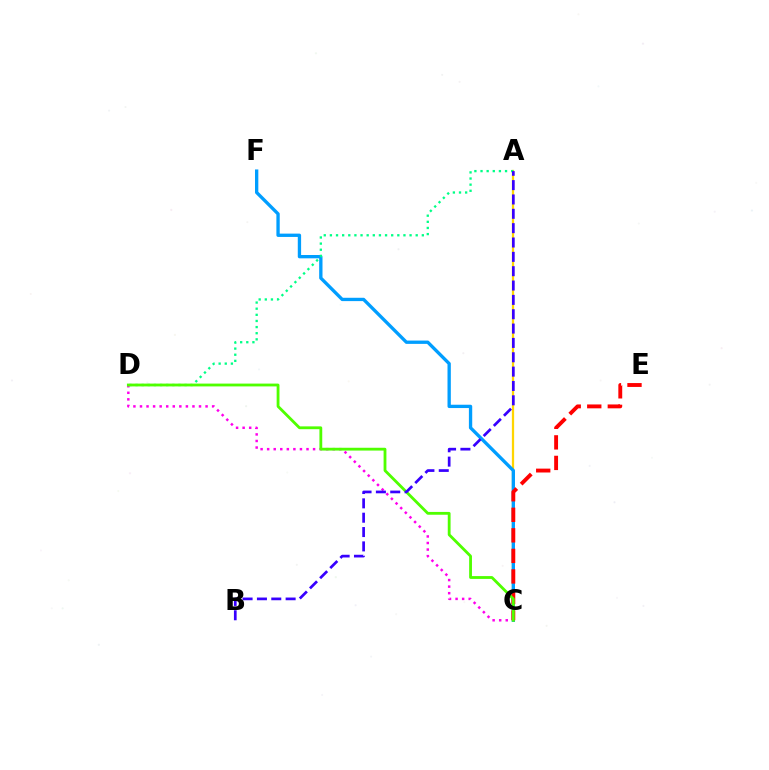{('C', 'D'): [{'color': '#ff00ed', 'line_style': 'dotted', 'thickness': 1.78}, {'color': '#4fff00', 'line_style': 'solid', 'thickness': 2.03}], ('A', 'C'): [{'color': '#ffd500', 'line_style': 'solid', 'thickness': 1.63}], ('C', 'F'): [{'color': '#009eff', 'line_style': 'solid', 'thickness': 2.39}], ('A', 'D'): [{'color': '#00ff86', 'line_style': 'dotted', 'thickness': 1.67}], ('C', 'E'): [{'color': '#ff0000', 'line_style': 'dashed', 'thickness': 2.79}], ('A', 'B'): [{'color': '#3700ff', 'line_style': 'dashed', 'thickness': 1.95}]}